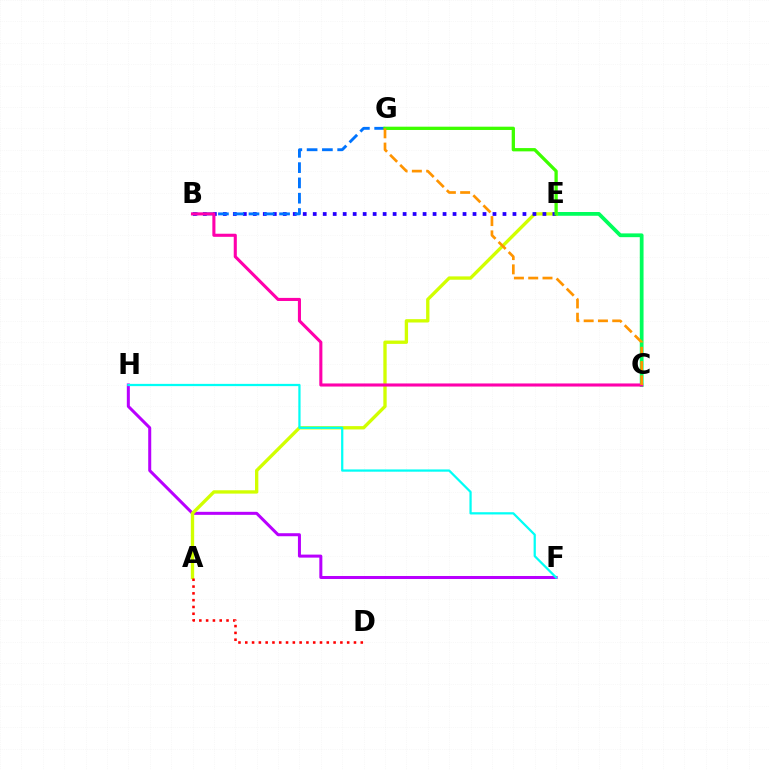{('C', 'E'): [{'color': '#00ff5c', 'line_style': 'solid', 'thickness': 2.71}], ('F', 'H'): [{'color': '#b900ff', 'line_style': 'solid', 'thickness': 2.17}, {'color': '#00fff6', 'line_style': 'solid', 'thickness': 1.62}], ('A', 'E'): [{'color': '#d1ff00', 'line_style': 'solid', 'thickness': 2.4}], ('A', 'D'): [{'color': '#ff0000', 'line_style': 'dotted', 'thickness': 1.85}], ('B', 'E'): [{'color': '#2500ff', 'line_style': 'dotted', 'thickness': 2.71}], ('B', 'G'): [{'color': '#0074ff', 'line_style': 'dashed', 'thickness': 2.08}], ('B', 'C'): [{'color': '#ff00ac', 'line_style': 'solid', 'thickness': 2.22}], ('E', 'G'): [{'color': '#3dff00', 'line_style': 'solid', 'thickness': 2.36}], ('C', 'G'): [{'color': '#ff9400', 'line_style': 'dashed', 'thickness': 1.94}]}